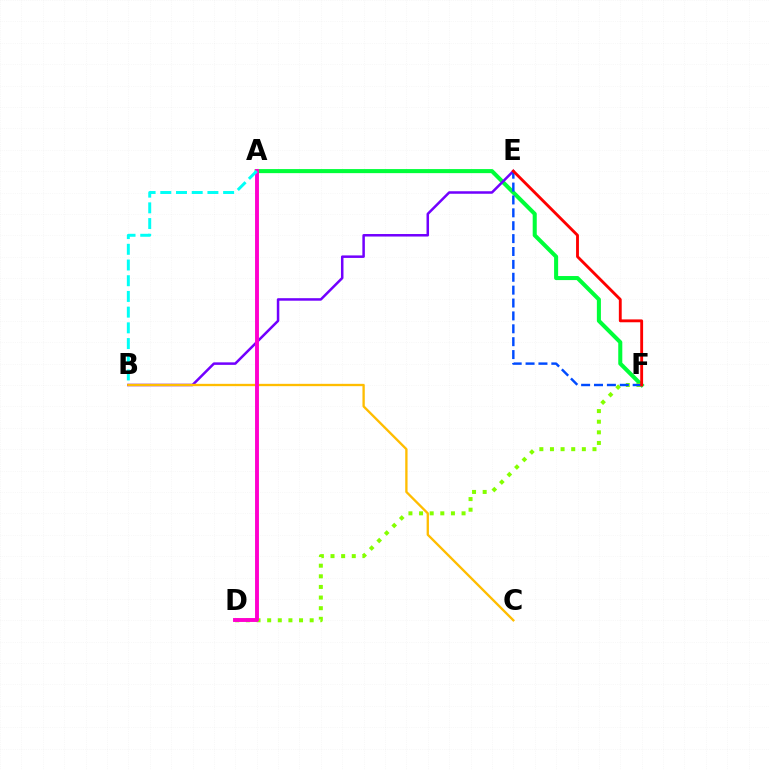{('A', 'F'): [{'color': '#00ff39', 'line_style': 'solid', 'thickness': 2.92}], ('B', 'E'): [{'color': '#7200ff', 'line_style': 'solid', 'thickness': 1.81}], ('D', 'F'): [{'color': '#84ff00', 'line_style': 'dotted', 'thickness': 2.89}], ('B', 'C'): [{'color': '#ffbd00', 'line_style': 'solid', 'thickness': 1.68}], ('E', 'F'): [{'color': '#004bff', 'line_style': 'dashed', 'thickness': 1.75}, {'color': '#ff0000', 'line_style': 'solid', 'thickness': 2.06}], ('A', 'D'): [{'color': '#ff00cf', 'line_style': 'solid', 'thickness': 2.8}], ('A', 'B'): [{'color': '#00fff6', 'line_style': 'dashed', 'thickness': 2.13}]}